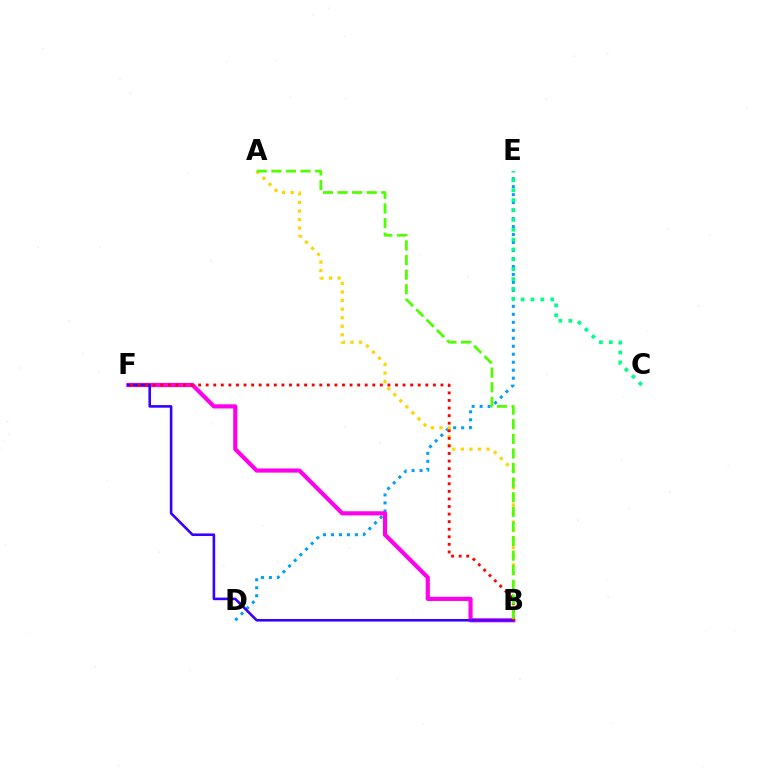{('D', 'E'): [{'color': '#009eff', 'line_style': 'dotted', 'thickness': 2.17}], ('A', 'B'): [{'color': '#ffd500', 'line_style': 'dotted', 'thickness': 2.33}, {'color': '#4fff00', 'line_style': 'dashed', 'thickness': 1.98}], ('B', 'F'): [{'color': '#ff00ed', 'line_style': 'solid', 'thickness': 2.99}, {'color': '#3700ff', 'line_style': 'solid', 'thickness': 1.87}, {'color': '#ff0000', 'line_style': 'dotted', 'thickness': 2.06}], ('C', 'E'): [{'color': '#00ff86', 'line_style': 'dotted', 'thickness': 2.68}]}